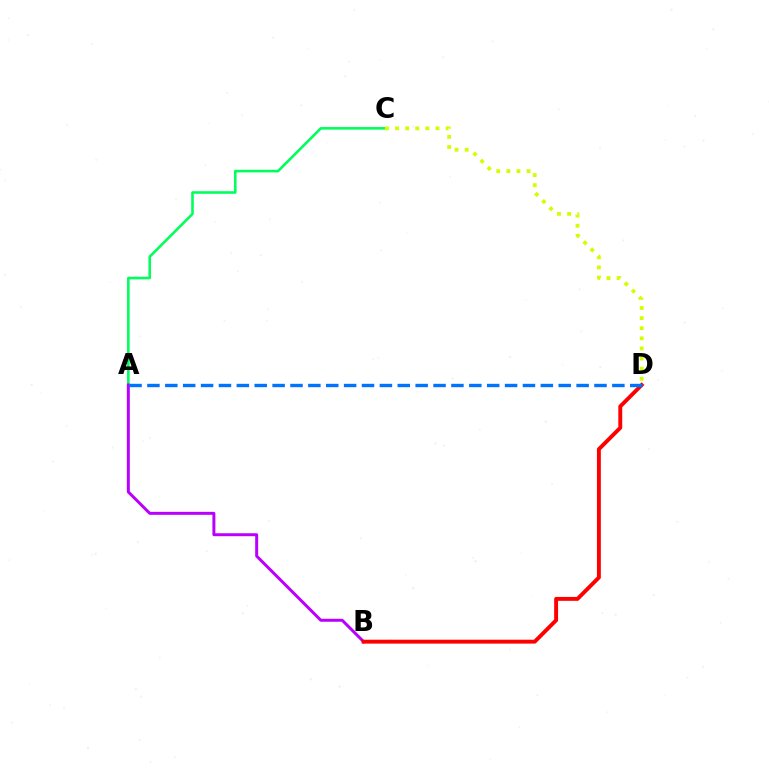{('A', 'C'): [{'color': '#00ff5c', 'line_style': 'solid', 'thickness': 1.87}], ('C', 'D'): [{'color': '#d1ff00', 'line_style': 'dotted', 'thickness': 2.75}], ('A', 'B'): [{'color': '#b900ff', 'line_style': 'solid', 'thickness': 2.14}], ('B', 'D'): [{'color': '#ff0000', 'line_style': 'solid', 'thickness': 2.81}], ('A', 'D'): [{'color': '#0074ff', 'line_style': 'dashed', 'thickness': 2.43}]}